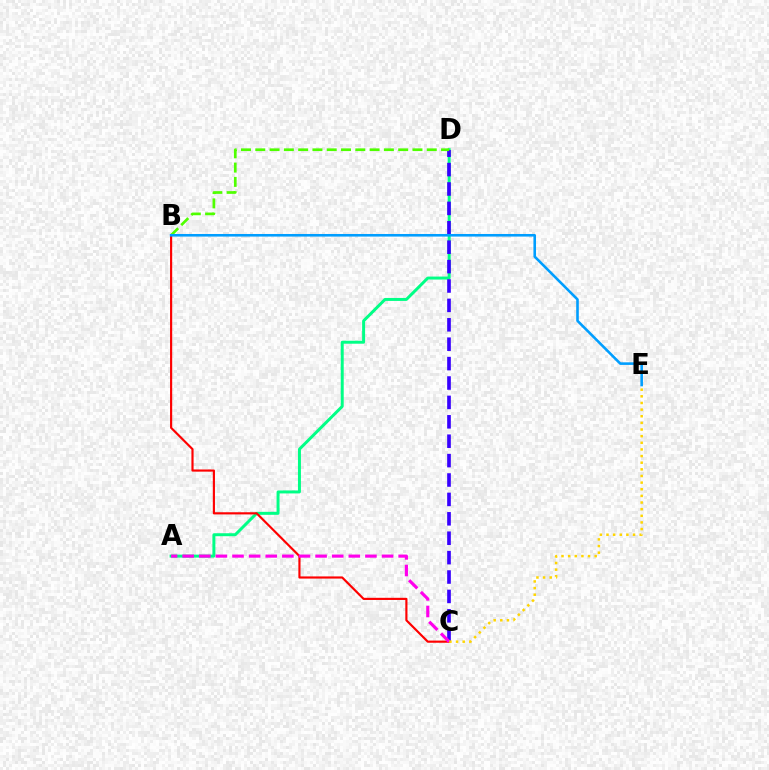{('A', 'D'): [{'color': '#00ff86', 'line_style': 'solid', 'thickness': 2.14}], ('B', 'C'): [{'color': '#ff0000', 'line_style': 'solid', 'thickness': 1.56}], ('C', 'D'): [{'color': '#3700ff', 'line_style': 'dashed', 'thickness': 2.64}], ('A', 'C'): [{'color': '#ff00ed', 'line_style': 'dashed', 'thickness': 2.26}], ('B', 'D'): [{'color': '#4fff00', 'line_style': 'dashed', 'thickness': 1.94}], ('C', 'E'): [{'color': '#ffd500', 'line_style': 'dotted', 'thickness': 1.8}], ('B', 'E'): [{'color': '#009eff', 'line_style': 'solid', 'thickness': 1.87}]}